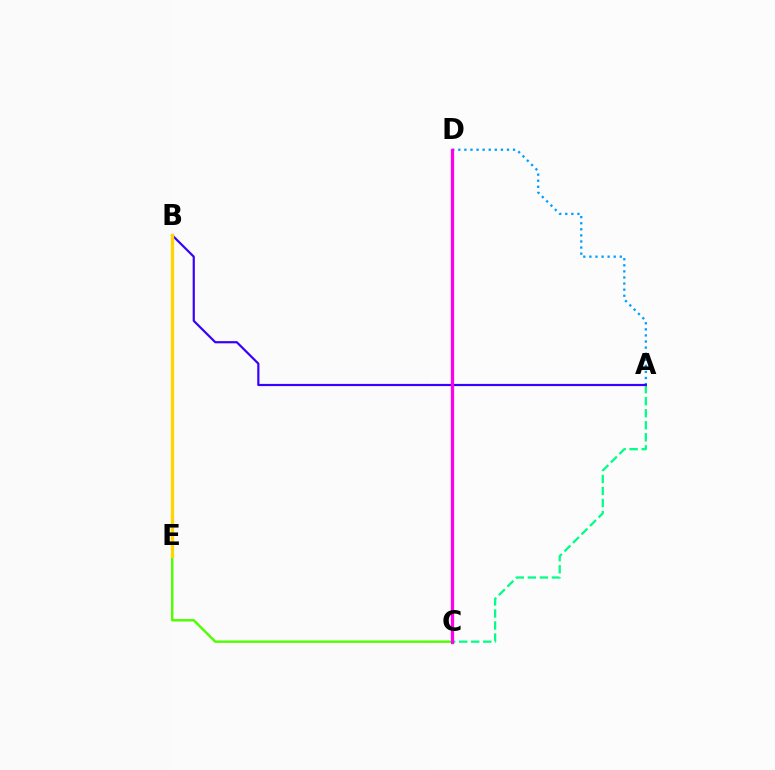{('A', 'C'): [{'color': '#00ff86', 'line_style': 'dashed', 'thickness': 1.63}], ('C', 'D'): [{'color': '#ff0000', 'line_style': 'dotted', 'thickness': 2.14}, {'color': '#ff00ed', 'line_style': 'solid', 'thickness': 2.35}], ('A', 'D'): [{'color': '#009eff', 'line_style': 'dotted', 'thickness': 1.65}], ('C', 'E'): [{'color': '#4fff00', 'line_style': 'solid', 'thickness': 1.75}], ('A', 'B'): [{'color': '#3700ff', 'line_style': 'solid', 'thickness': 1.58}], ('B', 'E'): [{'color': '#ffd500', 'line_style': 'solid', 'thickness': 2.37}]}